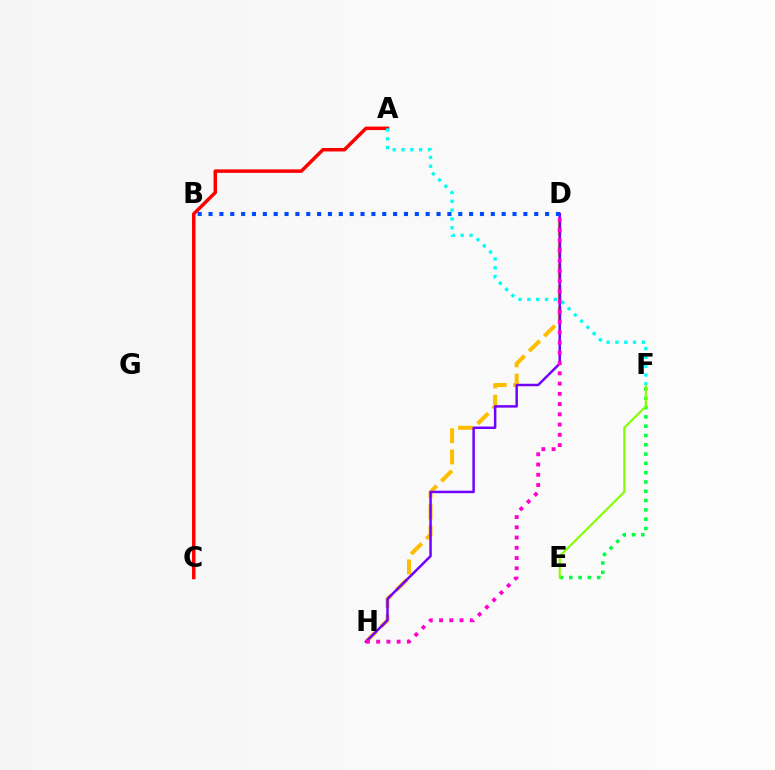{('D', 'H'): [{'color': '#ffbd00', 'line_style': 'dashed', 'thickness': 2.89}, {'color': '#7200ff', 'line_style': 'solid', 'thickness': 1.78}, {'color': '#ff00cf', 'line_style': 'dotted', 'thickness': 2.78}], ('B', 'D'): [{'color': '#004bff', 'line_style': 'dotted', 'thickness': 2.95}], ('E', 'F'): [{'color': '#00ff39', 'line_style': 'dotted', 'thickness': 2.53}, {'color': '#84ff00', 'line_style': 'solid', 'thickness': 1.54}], ('A', 'C'): [{'color': '#ff0000', 'line_style': 'solid', 'thickness': 2.5}], ('A', 'F'): [{'color': '#00fff6', 'line_style': 'dotted', 'thickness': 2.39}]}